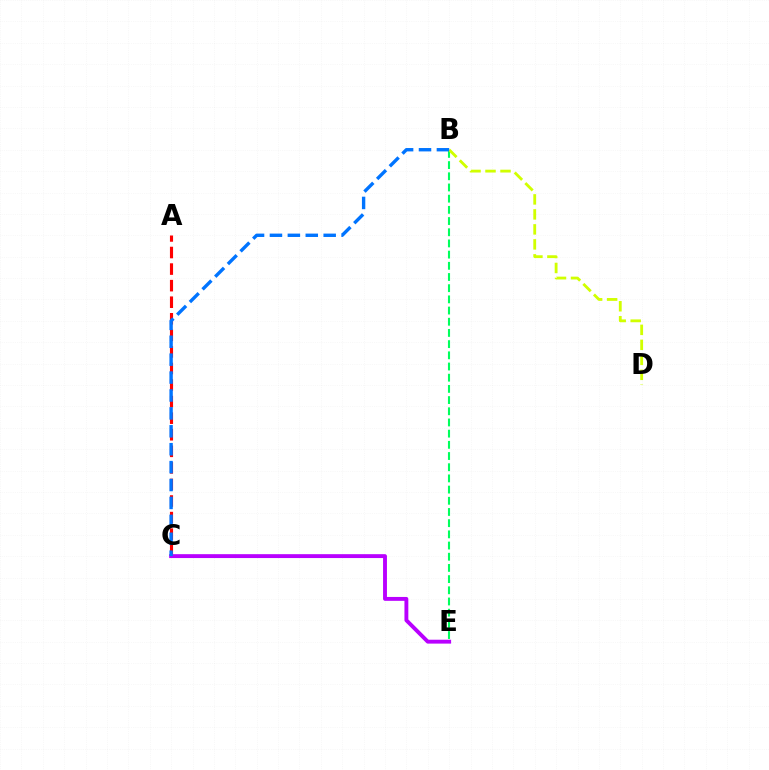{('A', 'C'): [{'color': '#ff0000', 'line_style': 'dashed', 'thickness': 2.25}], ('B', 'E'): [{'color': '#00ff5c', 'line_style': 'dashed', 'thickness': 1.52}], ('B', 'D'): [{'color': '#d1ff00', 'line_style': 'dashed', 'thickness': 2.04}], ('C', 'E'): [{'color': '#b900ff', 'line_style': 'solid', 'thickness': 2.8}], ('B', 'C'): [{'color': '#0074ff', 'line_style': 'dashed', 'thickness': 2.43}]}